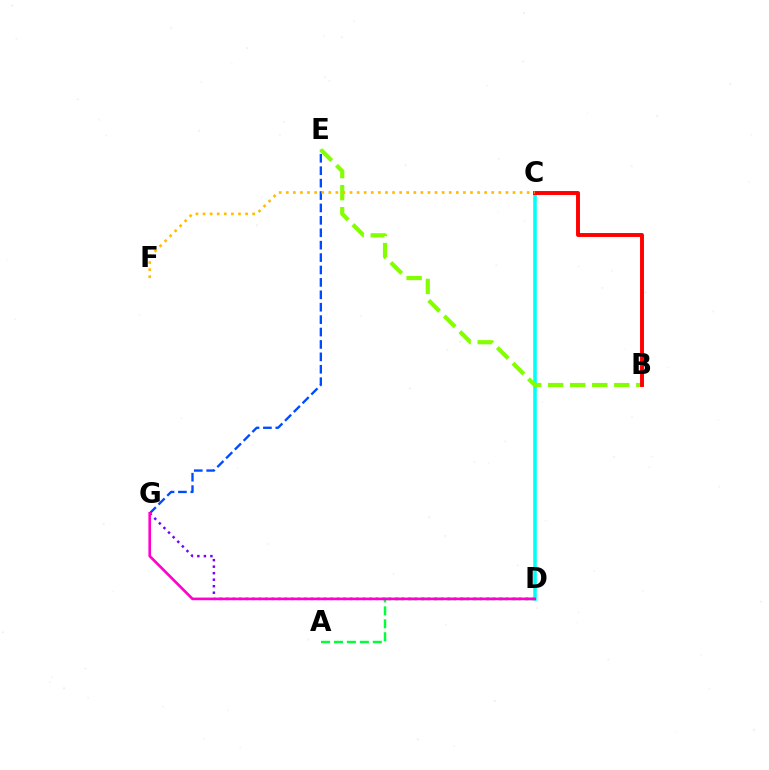{('A', 'D'): [{'color': '#00ff39', 'line_style': 'dashed', 'thickness': 1.76}], ('D', 'G'): [{'color': '#7200ff', 'line_style': 'dotted', 'thickness': 1.77}, {'color': '#ff00cf', 'line_style': 'solid', 'thickness': 1.91}], ('E', 'G'): [{'color': '#004bff', 'line_style': 'dashed', 'thickness': 1.69}], ('C', 'D'): [{'color': '#00fff6', 'line_style': 'solid', 'thickness': 2.55}], ('B', 'E'): [{'color': '#84ff00', 'line_style': 'dashed', 'thickness': 2.99}], ('B', 'C'): [{'color': '#ff0000', 'line_style': 'solid', 'thickness': 2.83}], ('C', 'F'): [{'color': '#ffbd00', 'line_style': 'dotted', 'thickness': 1.92}]}